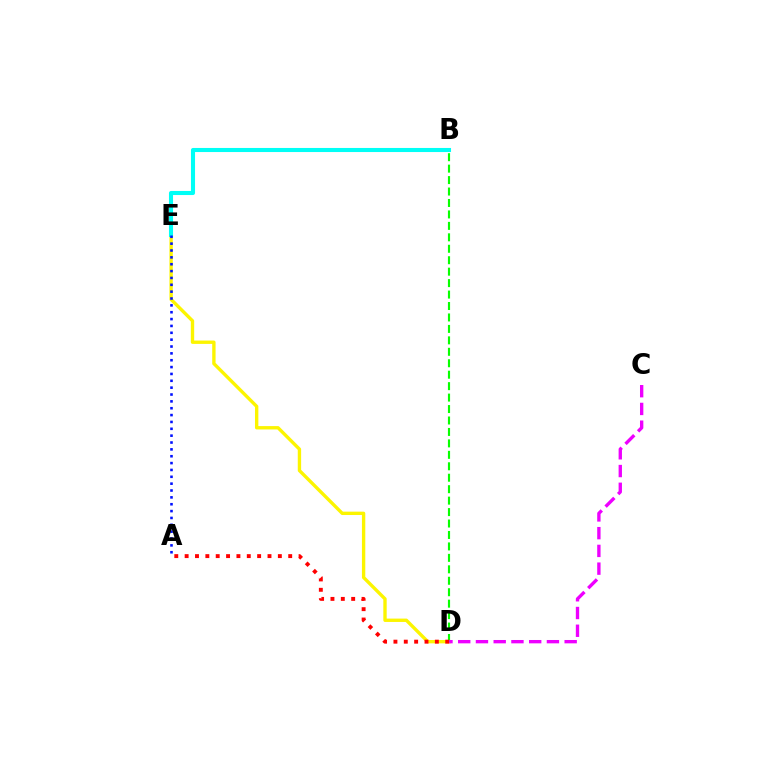{('D', 'E'): [{'color': '#fcf500', 'line_style': 'solid', 'thickness': 2.42}], ('B', 'D'): [{'color': '#08ff00', 'line_style': 'dashed', 'thickness': 1.56}], ('A', 'D'): [{'color': '#ff0000', 'line_style': 'dotted', 'thickness': 2.81}], ('B', 'E'): [{'color': '#00fff6', 'line_style': 'solid', 'thickness': 2.93}], ('C', 'D'): [{'color': '#ee00ff', 'line_style': 'dashed', 'thickness': 2.41}], ('A', 'E'): [{'color': '#0010ff', 'line_style': 'dotted', 'thickness': 1.86}]}